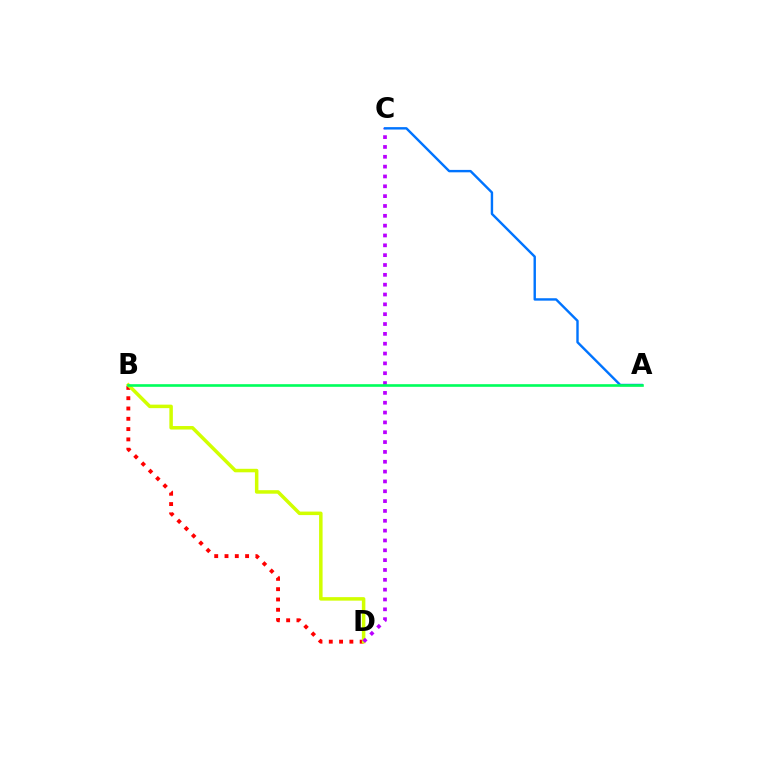{('B', 'D'): [{'color': '#ff0000', 'line_style': 'dotted', 'thickness': 2.8}, {'color': '#d1ff00', 'line_style': 'solid', 'thickness': 2.52}], ('C', 'D'): [{'color': '#b900ff', 'line_style': 'dotted', 'thickness': 2.67}], ('A', 'C'): [{'color': '#0074ff', 'line_style': 'solid', 'thickness': 1.73}], ('A', 'B'): [{'color': '#00ff5c', 'line_style': 'solid', 'thickness': 1.9}]}